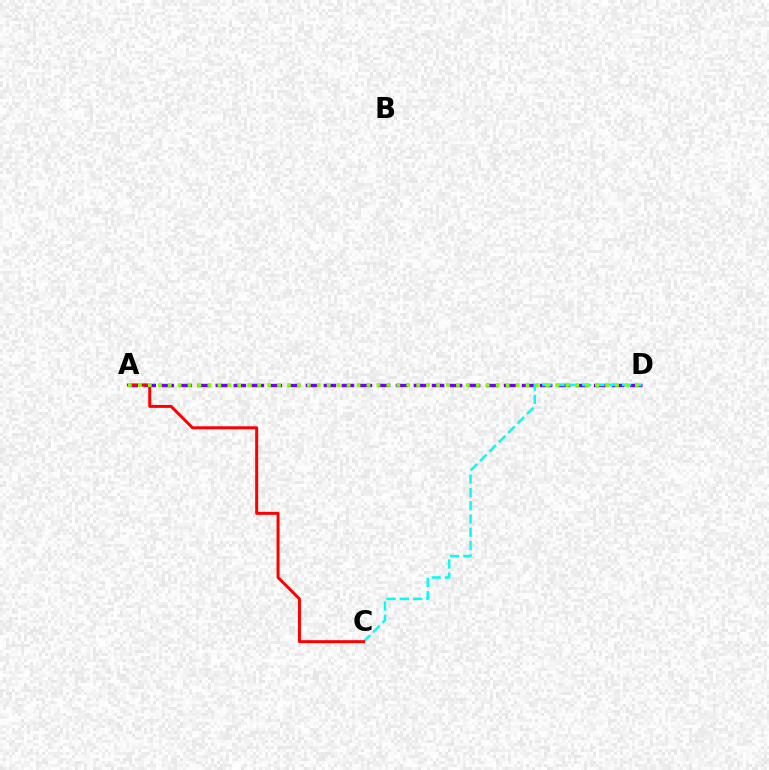{('A', 'D'): [{'color': '#7200ff', 'line_style': 'dashed', 'thickness': 2.45}, {'color': '#84ff00', 'line_style': 'dotted', 'thickness': 2.7}], ('C', 'D'): [{'color': '#00fff6', 'line_style': 'dashed', 'thickness': 1.8}], ('A', 'C'): [{'color': '#ff0000', 'line_style': 'solid', 'thickness': 2.14}]}